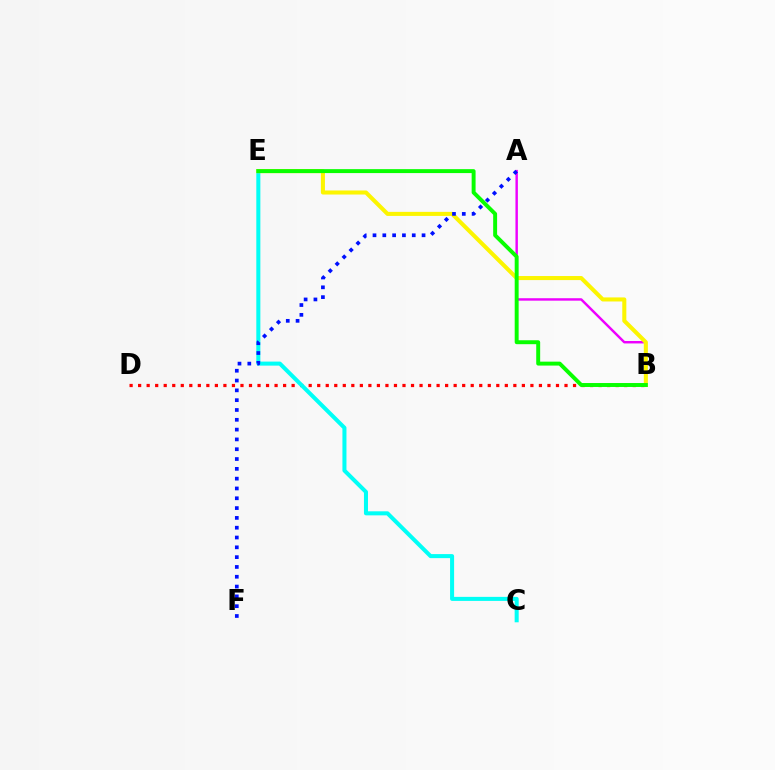{('B', 'D'): [{'color': '#ff0000', 'line_style': 'dotted', 'thickness': 2.32}], ('A', 'B'): [{'color': '#ee00ff', 'line_style': 'solid', 'thickness': 1.75}], ('C', 'E'): [{'color': '#00fff6', 'line_style': 'solid', 'thickness': 2.9}], ('B', 'E'): [{'color': '#fcf500', 'line_style': 'solid', 'thickness': 2.92}, {'color': '#08ff00', 'line_style': 'solid', 'thickness': 2.83}], ('A', 'F'): [{'color': '#0010ff', 'line_style': 'dotted', 'thickness': 2.67}]}